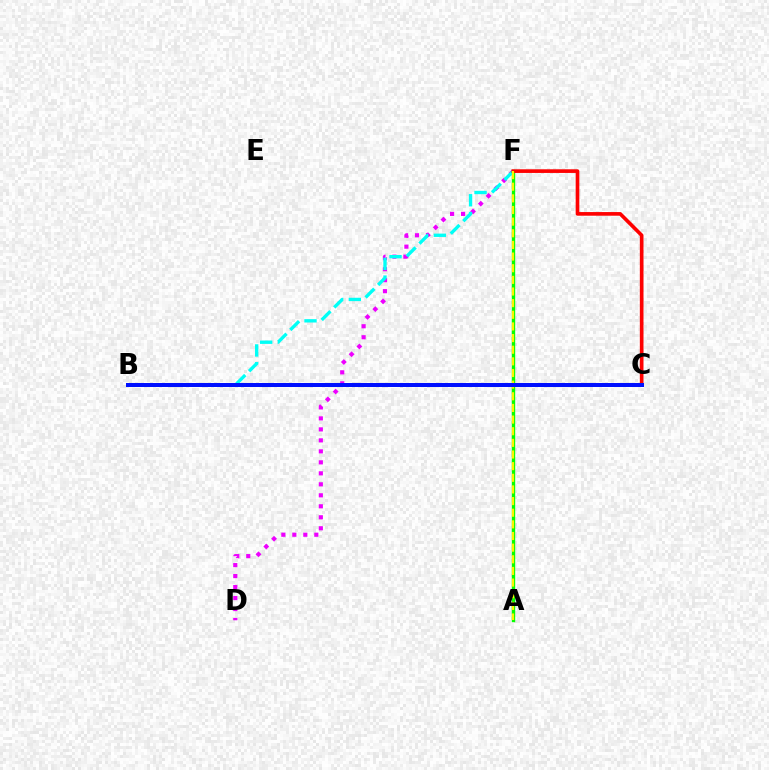{('A', 'F'): [{'color': '#08ff00', 'line_style': 'solid', 'thickness': 2.43}, {'color': '#fcf500', 'line_style': 'dashed', 'thickness': 1.58}], ('D', 'F'): [{'color': '#ee00ff', 'line_style': 'dotted', 'thickness': 2.98}], ('B', 'F'): [{'color': '#00fff6', 'line_style': 'dashed', 'thickness': 2.41}], ('C', 'F'): [{'color': '#ff0000', 'line_style': 'solid', 'thickness': 2.63}], ('B', 'C'): [{'color': '#0010ff', 'line_style': 'solid', 'thickness': 2.88}]}